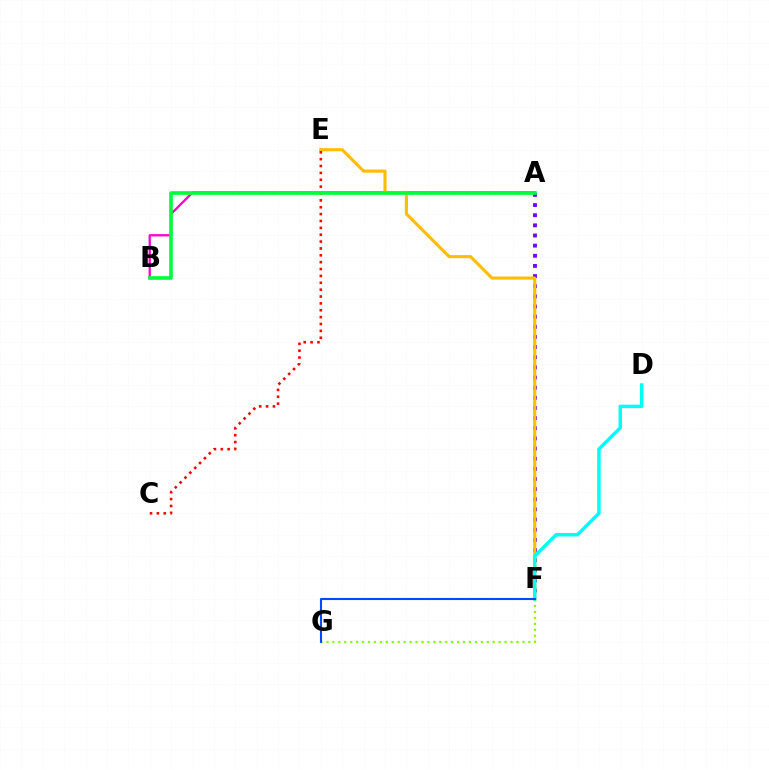{('A', 'B'): [{'color': '#ff00cf', 'line_style': 'solid', 'thickness': 1.65}, {'color': '#00ff39', 'line_style': 'solid', 'thickness': 2.6}], ('A', 'F'): [{'color': '#7200ff', 'line_style': 'dotted', 'thickness': 2.76}], ('E', 'F'): [{'color': '#ffbd00', 'line_style': 'solid', 'thickness': 2.25}], ('C', 'E'): [{'color': '#ff0000', 'line_style': 'dotted', 'thickness': 1.87}], ('F', 'G'): [{'color': '#84ff00', 'line_style': 'dotted', 'thickness': 1.61}, {'color': '#004bff', 'line_style': 'solid', 'thickness': 1.51}], ('D', 'F'): [{'color': '#00fff6', 'line_style': 'solid', 'thickness': 2.5}]}